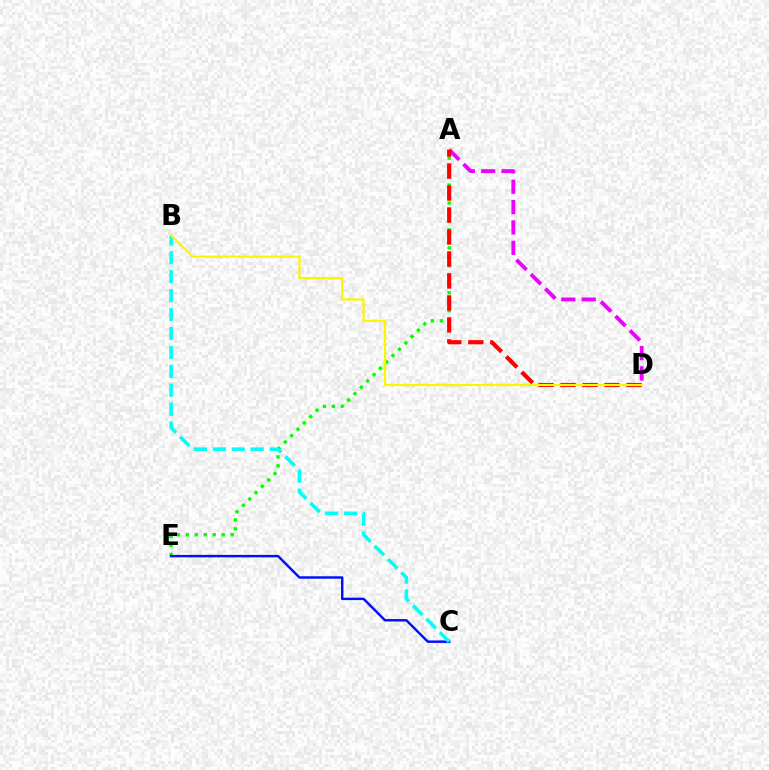{('A', 'E'): [{'color': '#08ff00', 'line_style': 'dotted', 'thickness': 2.44}], ('C', 'E'): [{'color': '#0010ff', 'line_style': 'solid', 'thickness': 1.77}], ('A', 'D'): [{'color': '#ee00ff', 'line_style': 'dashed', 'thickness': 2.77}, {'color': '#ff0000', 'line_style': 'dashed', 'thickness': 2.99}], ('B', 'C'): [{'color': '#00fff6', 'line_style': 'dashed', 'thickness': 2.57}], ('B', 'D'): [{'color': '#fcf500', 'line_style': 'solid', 'thickness': 1.58}]}